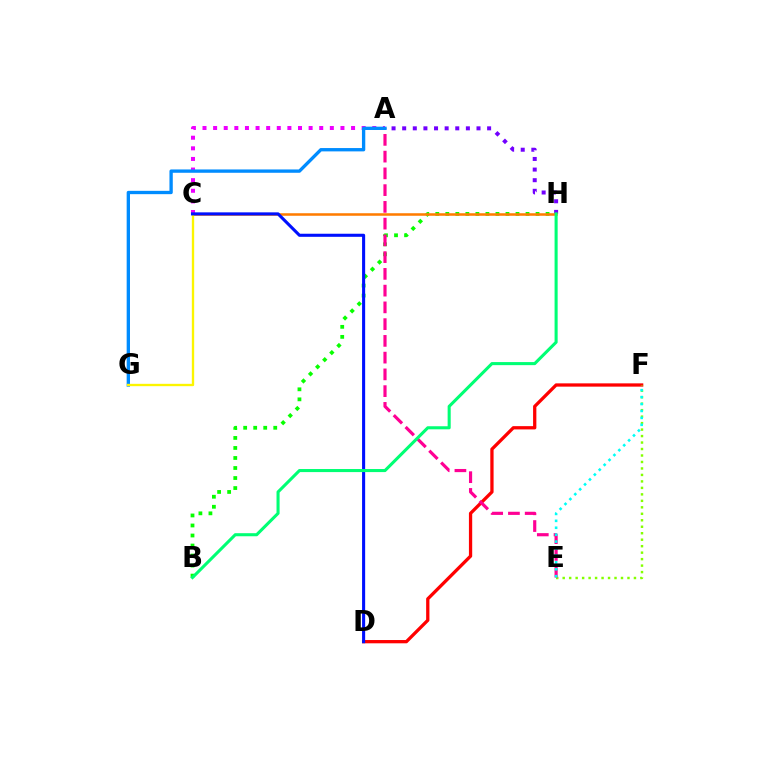{('A', 'C'): [{'color': '#ee00ff', 'line_style': 'dotted', 'thickness': 2.88}], ('B', 'H'): [{'color': '#08ff00', 'line_style': 'dotted', 'thickness': 2.72}, {'color': '#00ff74', 'line_style': 'solid', 'thickness': 2.21}], ('D', 'F'): [{'color': '#ff0000', 'line_style': 'solid', 'thickness': 2.36}], ('A', 'H'): [{'color': '#7200ff', 'line_style': 'dotted', 'thickness': 2.88}], ('E', 'F'): [{'color': '#84ff00', 'line_style': 'dotted', 'thickness': 1.76}, {'color': '#00fff6', 'line_style': 'dotted', 'thickness': 1.88}], ('A', 'E'): [{'color': '#ff0094', 'line_style': 'dashed', 'thickness': 2.28}], ('C', 'H'): [{'color': '#ff7c00', 'line_style': 'solid', 'thickness': 1.83}], ('A', 'G'): [{'color': '#008cff', 'line_style': 'solid', 'thickness': 2.4}], ('C', 'G'): [{'color': '#fcf500', 'line_style': 'solid', 'thickness': 1.69}], ('C', 'D'): [{'color': '#0010ff', 'line_style': 'solid', 'thickness': 2.22}]}